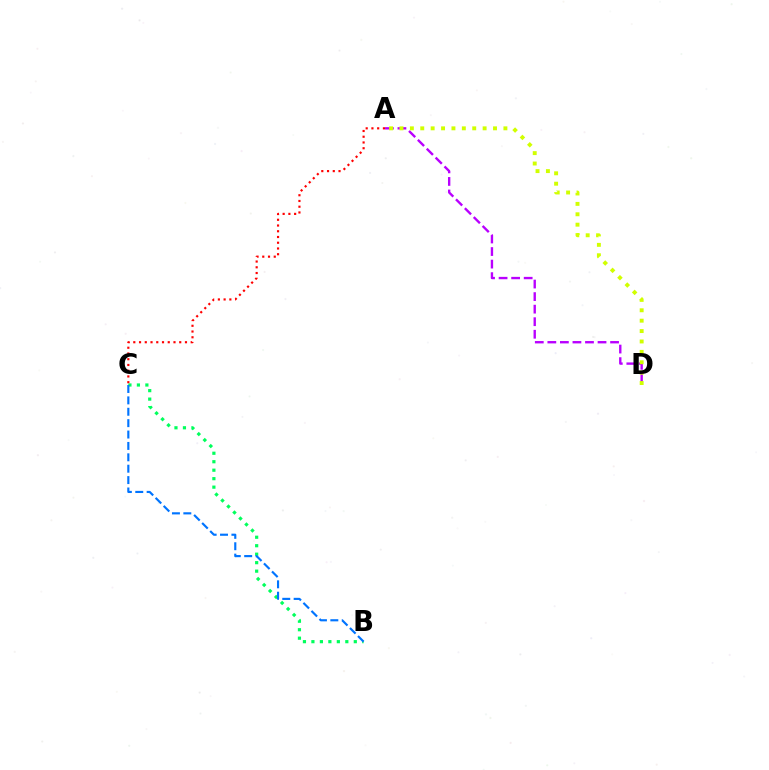{('A', 'D'): [{'color': '#b900ff', 'line_style': 'dashed', 'thickness': 1.7}, {'color': '#d1ff00', 'line_style': 'dotted', 'thickness': 2.82}], ('B', 'C'): [{'color': '#00ff5c', 'line_style': 'dotted', 'thickness': 2.3}, {'color': '#0074ff', 'line_style': 'dashed', 'thickness': 1.55}], ('A', 'C'): [{'color': '#ff0000', 'line_style': 'dotted', 'thickness': 1.56}]}